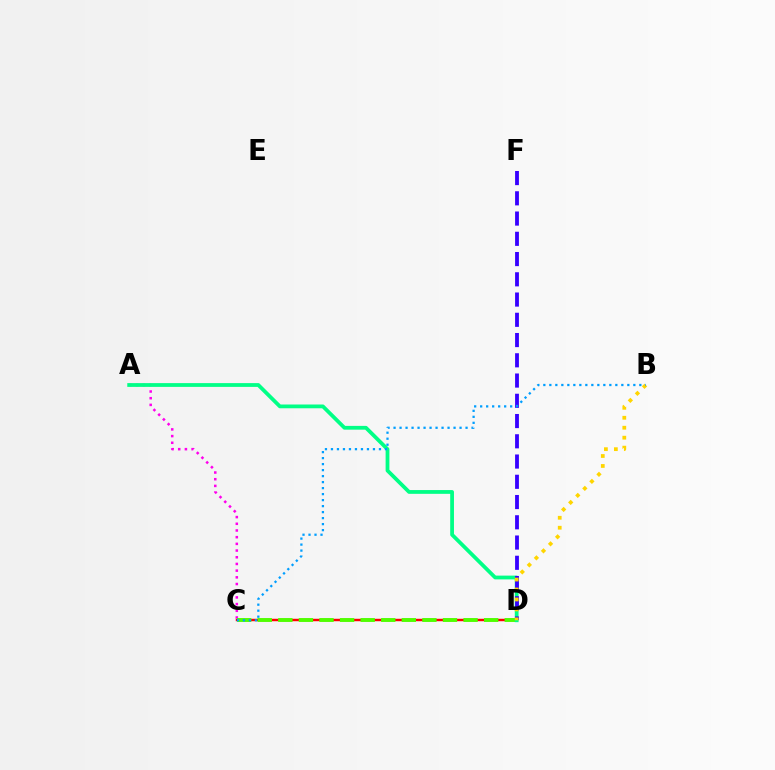{('C', 'D'): [{'color': '#ff0000', 'line_style': 'solid', 'thickness': 1.76}, {'color': '#4fff00', 'line_style': 'dashed', 'thickness': 2.8}], ('A', 'C'): [{'color': '#ff00ed', 'line_style': 'dotted', 'thickness': 1.82}], ('A', 'D'): [{'color': '#00ff86', 'line_style': 'solid', 'thickness': 2.72}], ('D', 'F'): [{'color': '#3700ff', 'line_style': 'dashed', 'thickness': 2.75}], ('B', 'D'): [{'color': '#ffd500', 'line_style': 'dotted', 'thickness': 2.71}], ('B', 'C'): [{'color': '#009eff', 'line_style': 'dotted', 'thickness': 1.63}]}